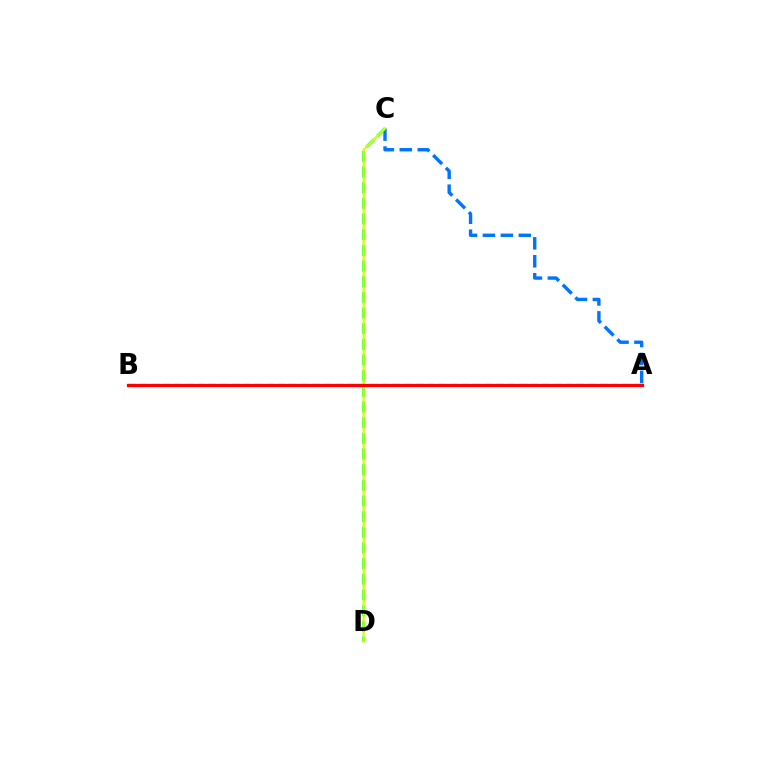{('A', 'C'): [{'color': '#0074ff', 'line_style': 'dashed', 'thickness': 2.44}], ('C', 'D'): [{'color': '#00ff5c', 'line_style': 'dashed', 'thickness': 2.13}, {'color': '#d1ff00', 'line_style': 'solid', 'thickness': 1.57}], ('A', 'B'): [{'color': '#b900ff', 'line_style': 'dashed', 'thickness': 1.56}, {'color': '#ff0000', 'line_style': 'solid', 'thickness': 2.33}]}